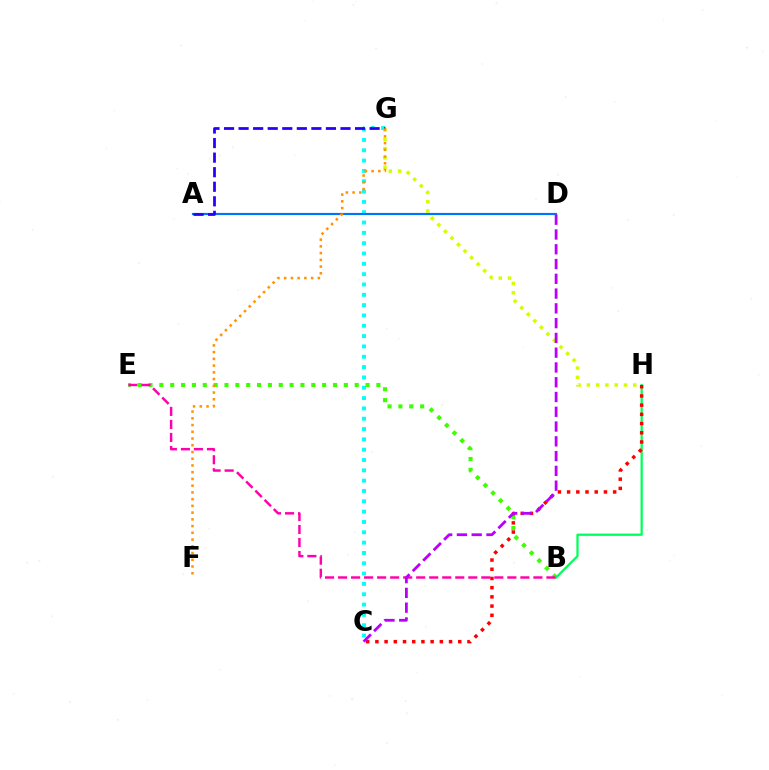{('B', 'E'): [{'color': '#3dff00', 'line_style': 'dotted', 'thickness': 2.95}, {'color': '#ff00ac', 'line_style': 'dashed', 'thickness': 1.77}], ('B', 'H'): [{'color': '#00ff5c', 'line_style': 'solid', 'thickness': 1.63}], ('G', 'H'): [{'color': '#d1ff00', 'line_style': 'dotted', 'thickness': 2.52}], ('C', 'H'): [{'color': '#ff0000', 'line_style': 'dotted', 'thickness': 2.5}], ('C', 'G'): [{'color': '#00fff6', 'line_style': 'dotted', 'thickness': 2.81}], ('A', 'D'): [{'color': '#0074ff', 'line_style': 'solid', 'thickness': 1.57}], ('A', 'G'): [{'color': '#2500ff', 'line_style': 'dashed', 'thickness': 1.98}], ('F', 'G'): [{'color': '#ff9400', 'line_style': 'dotted', 'thickness': 1.83}], ('C', 'D'): [{'color': '#b900ff', 'line_style': 'dashed', 'thickness': 2.01}]}